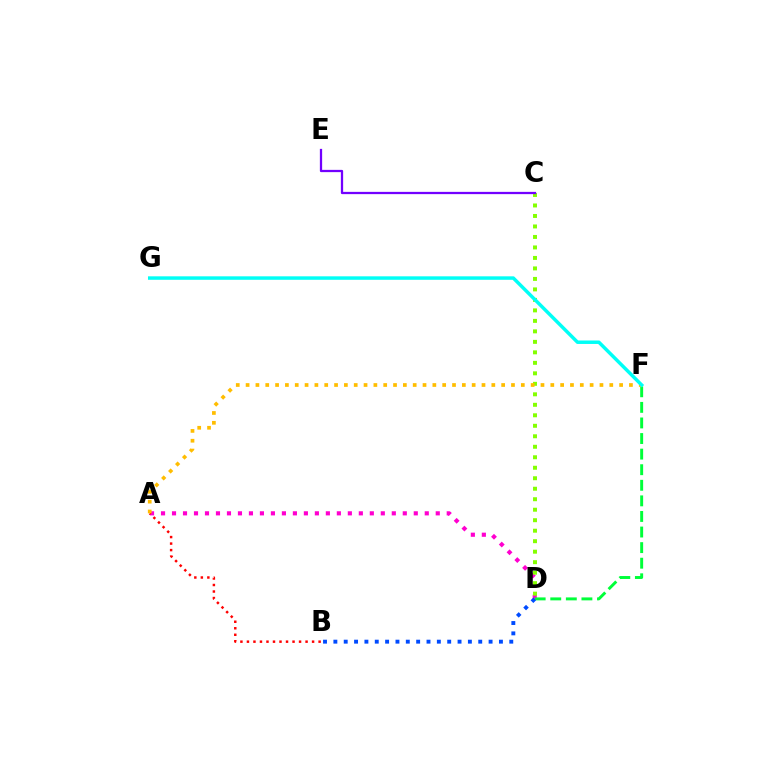{('A', 'D'): [{'color': '#ff00cf', 'line_style': 'dotted', 'thickness': 2.99}], ('C', 'D'): [{'color': '#84ff00', 'line_style': 'dotted', 'thickness': 2.85}], ('D', 'F'): [{'color': '#00ff39', 'line_style': 'dashed', 'thickness': 2.12}], ('B', 'D'): [{'color': '#004bff', 'line_style': 'dotted', 'thickness': 2.81}], ('C', 'E'): [{'color': '#7200ff', 'line_style': 'solid', 'thickness': 1.63}], ('A', 'B'): [{'color': '#ff0000', 'line_style': 'dotted', 'thickness': 1.77}], ('A', 'F'): [{'color': '#ffbd00', 'line_style': 'dotted', 'thickness': 2.67}], ('F', 'G'): [{'color': '#00fff6', 'line_style': 'solid', 'thickness': 2.5}]}